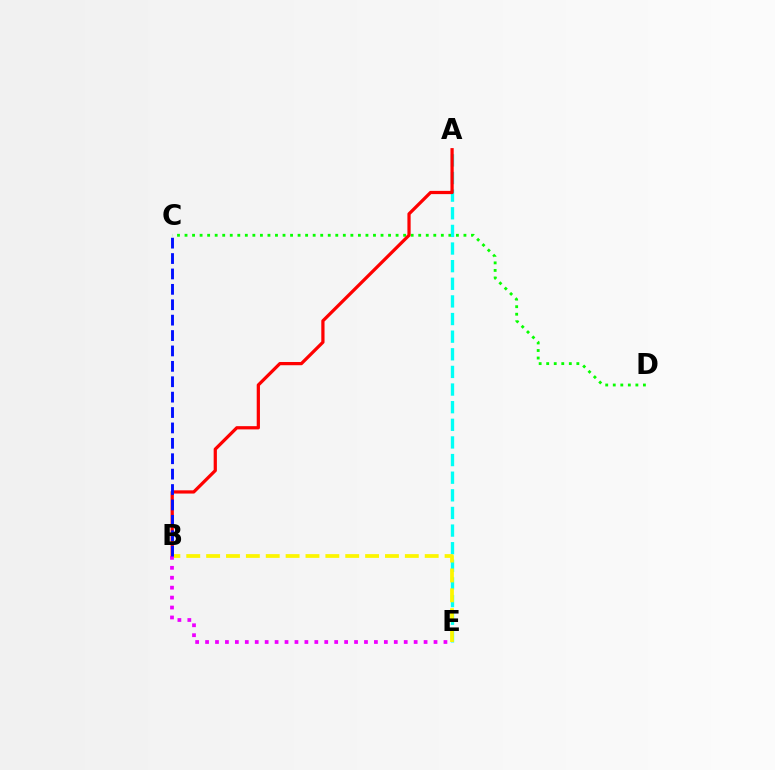{('C', 'D'): [{'color': '#08ff00', 'line_style': 'dotted', 'thickness': 2.05}], ('A', 'E'): [{'color': '#00fff6', 'line_style': 'dashed', 'thickness': 2.39}], ('A', 'B'): [{'color': '#ff0000', 'line_style': 'solid', 'thickness': 2.33}], ('B', 'E'): [{'color': '#fcf500', 'line_style': 'dashed', 'thickness': 2.7}, {'color': '#ee00ff', 'line_style': 'dotted', 'thickness': 2.7}], ('B', 'C'): [{'color': '#0010ff', 'line_style': 'dashed', 'thickness': 2.09}]}